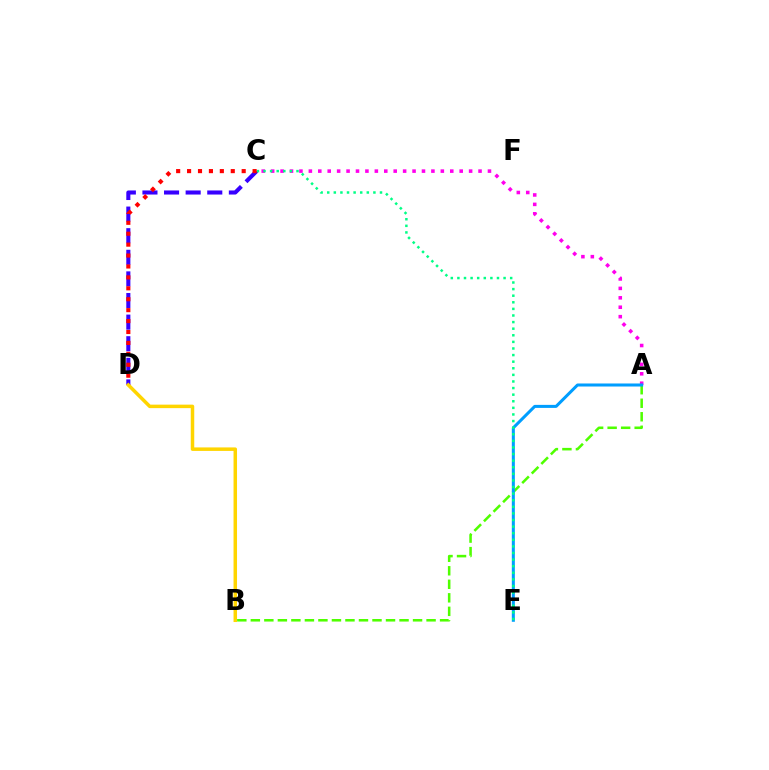{('A', 'C'): [{'color': '#ff00ed', 'line_style': 'dotted', 'thickness': 2.56}], ('A', 'B'): [{'color': '#4fff00', 'line_style': 'dashed', 'thickness': 1.84}], ('A', 'E'): [{'color': '#009eff', 'line_style': 'solid', 'thickness': 2.18}], ('C', 'D'): [{'color': '#3700ff', 'line_style': 'dashed', 'thickness': 2.94}, {'color': '#ff0000', 'line_style': 'dotted', 'thickness': 2.97}], ('C', 'E'): [{'color': '#00ff86', 'line_style': 'dotted', 'thickness': 1.79}], ('B', 'D'): [{'color': '#ffd500', 'line_style': 'solid', 'thickness': 2.52}]}